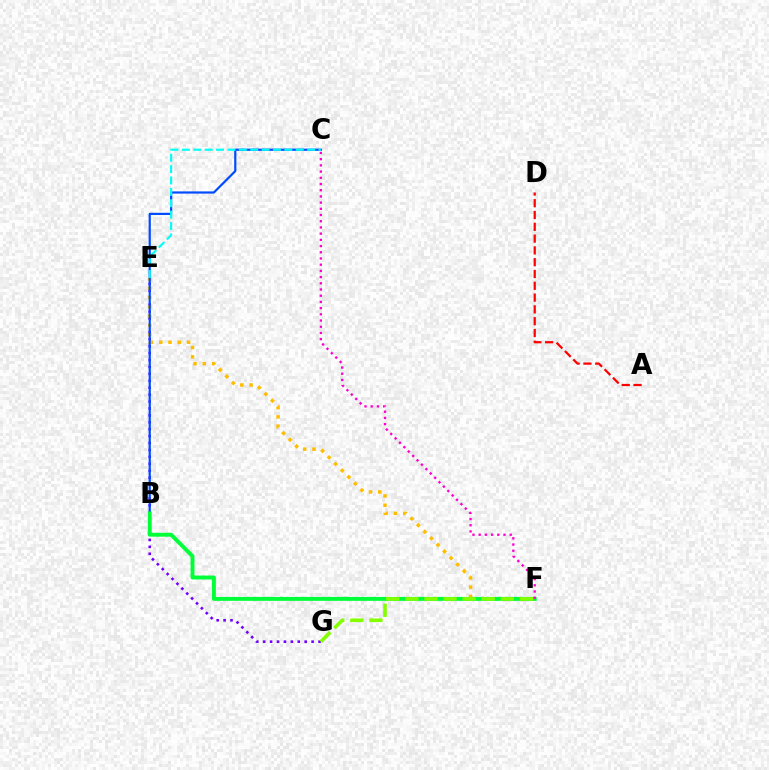{('E', 'G'): [{'color': '#7200ff', 'line_style': 'dotted', 'thickness': 1.88}], ('E', 'F'): [{'color': '#ffbd00', 'line_style': 'dotted', 'thickness': 2.52}], ('B', 'C'): [{'color': '#004bff', 'line_style': 'solid', 'thickness': 1.58}], ('A', 'D'): [{'color': '#ff0000', 'line_style': 'dashed', 'thickness': 1.6}], ('B', 'F'): [{'color': '#00ff39', 'line_style': 'solid', 'thickness': 2.82}], ('C', 'E'): [{'color': '#00fff6', 'line_style': 'dashed', 'thickness': 1.55}], ('F', 'G'): [{'color': '#84ff00', 'line_style': 'dashed', 'thickness': 2.59}], ('C', 'F'): [{'color': '#ff00cf', 'line_style': 'dotted', 'thickness': 1.69}]}